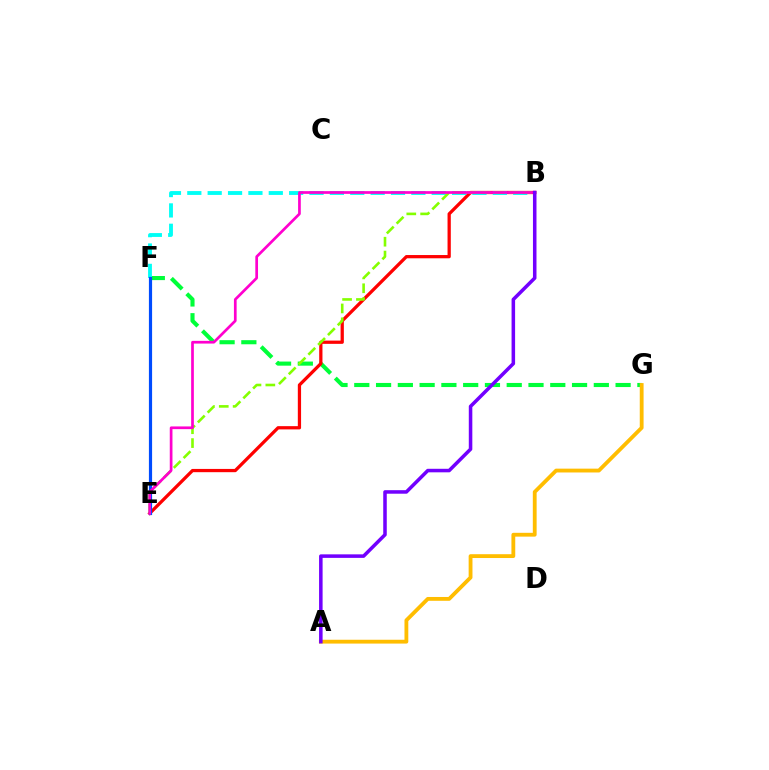{('F', 'G'): [{'color': '#00ff39', 'line_style': 'dashed', 'thickness': 2.96}], ('B', 'E'): [{'color': '#ff0000', 'line_style': 'solid', 'thickness': 2.34}, {'color': '#84ff00', 'line_style': 'dashed', 'thickness': 1.88}, {'color': '#ff00cf', 'line_style': 'solid', 'thickness': 1.95}], ('B', 'F'): [{'color': '#00fff6', 'line_style': 'dashed', 'thickness': 2.77}], ('A', 'G'): [{'color': '#ffbd00', 'line_style': 'solid', 'thickness': 2.75}], ('E', 'F'): [{'color': '#004bff', 'line_style': 'solid', 'thickness': 2.3}], ('A', 'B'): [{'color': '#7200ff', 'line_style': 'solid', 'thickness': 2.54}]}